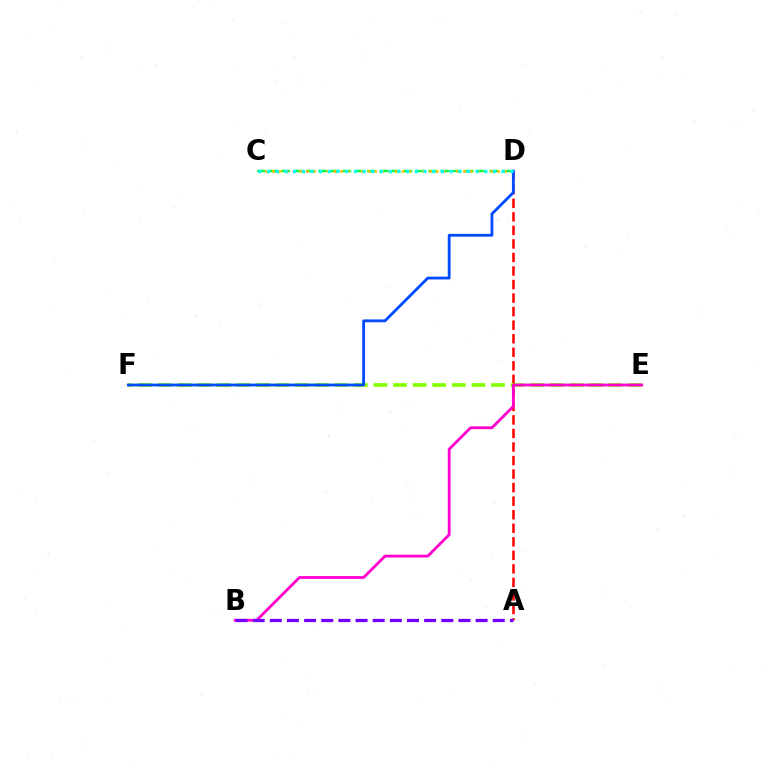{('A', 'D'): [{'color': '#ff0000', 'line_style': 'dashed', 'thickness': 1.84}], ('E', 'F'): [{'color': '#84ff00', 'line_style': 'dashed', 'thickness': 2.66}], ('C', 'D'): [{'color': '#00ff39', 'line_style': 'dashed', 'thickness': 1.66}, {'color': '#ffbd00', 'line_style': 'dotted', 'thickness': 1.85}, {'color': '#00fff6', 'line_style': 'dotted', 'thickness': 2.36}], ('B', 'E'): [{'color': '#ff00cf', 'line_style': 'solid', 'thickness': 2.03}], ('A', 'B'): [{'color': '#7200ff', 'line_style': 'dashed', 'thickness': 2.33}], ('D', 'F'): [{'color': '#004bff', 'line_style': 'solid', 'thickness': 2.03}]}